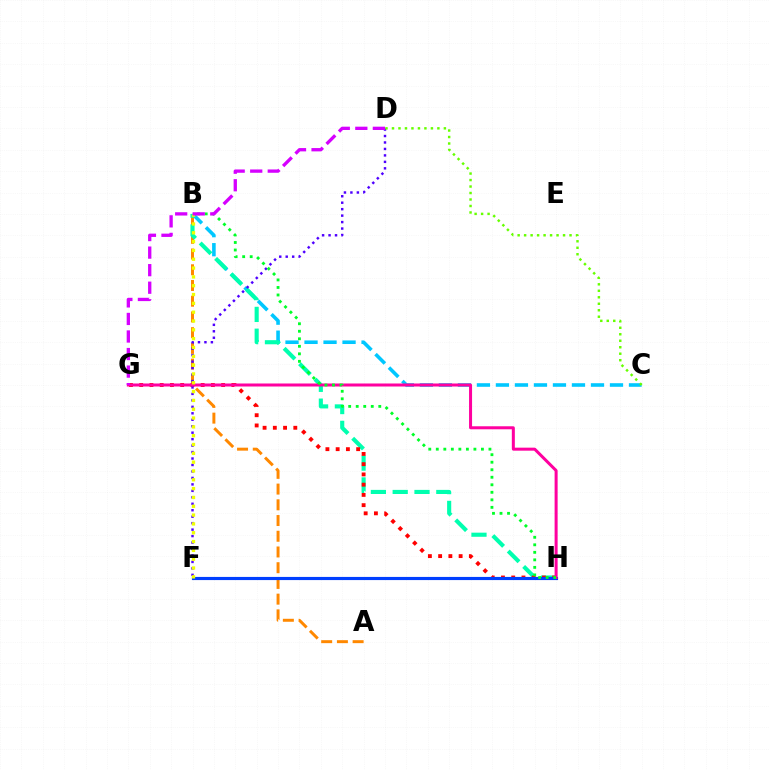{('B', 'C'): [{'color': '#00c7ff', 'line_style': 'dashed', 'thickness': 2.58}], ('A', 'B'): [{'color': '#ff8800', 'line_style': 'dashed', 'thickness': 2.14}], ('B', 'H'): [{'color': '#00ffaf', 'line_style': 'dashed', 'thickness': 2.96}, {'color': '#00ff27', 'line_style': 'dotted', 'thickness': 2.04}], ('G', 'H'): [{'color': '#ff0000', 'line_style': 'dotted', 'thickness': 2.78}, {'color': '#ff00a0', 'line_style': 'solid', 'thickness': 2.17}], ('F', 'H'): [{'color': '#003fff', 'line_style': 'solid', 'thickness': 2.26}], ('D', 'F'): [{'color': '#4f00ff', 'line_style': 'dotted', 'thickness': 1.76}], ('C', 'D'): [{'color': '#66ff00', 'line_style': 'dotted', 'thickness': 1.76}], ('B', 'F'): [{'color': '#eeff00', 'line_style': 'dotted', 'thickness': 2.4}], ('D', 'G'): [{'color': '#d600ff', 'line_style': 'dashed', 'thickness': 2.38}]}